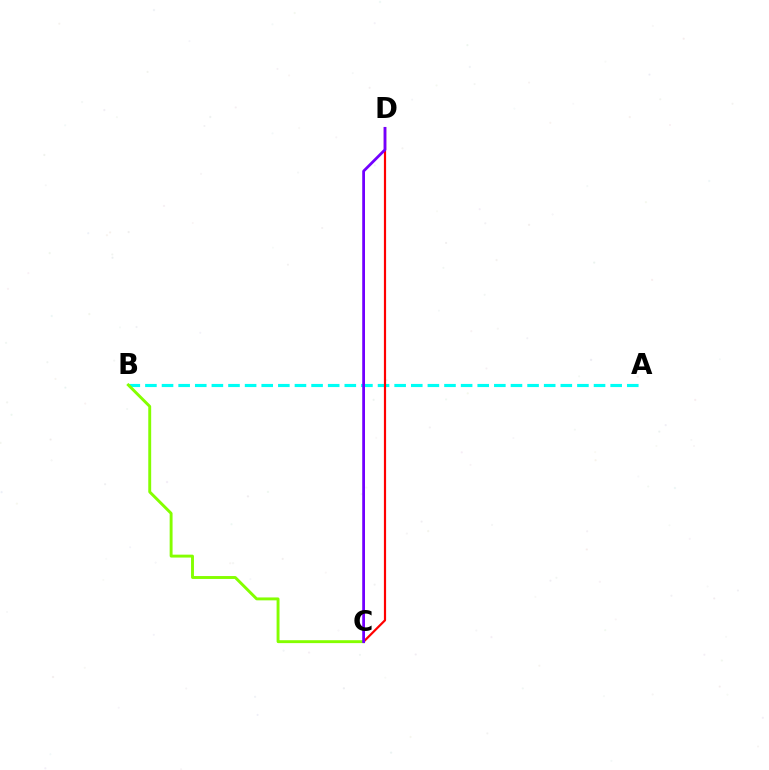{('A', 'B'): [{'color': '#00fff6', 'line_style': 'dashed', 'thickness': 2.26}], ('C', 'D'): [{'color': '#ff0000', 'line_style': 'solid', 'thickness': 1.58}, {'color': '#7200ff', 'line_style': 'solid', 'thickness': 1.99}], ('B', 'C'): [{'color': '#84ff00', 'line_style': 'solid', 'thickness': 2.09}]}